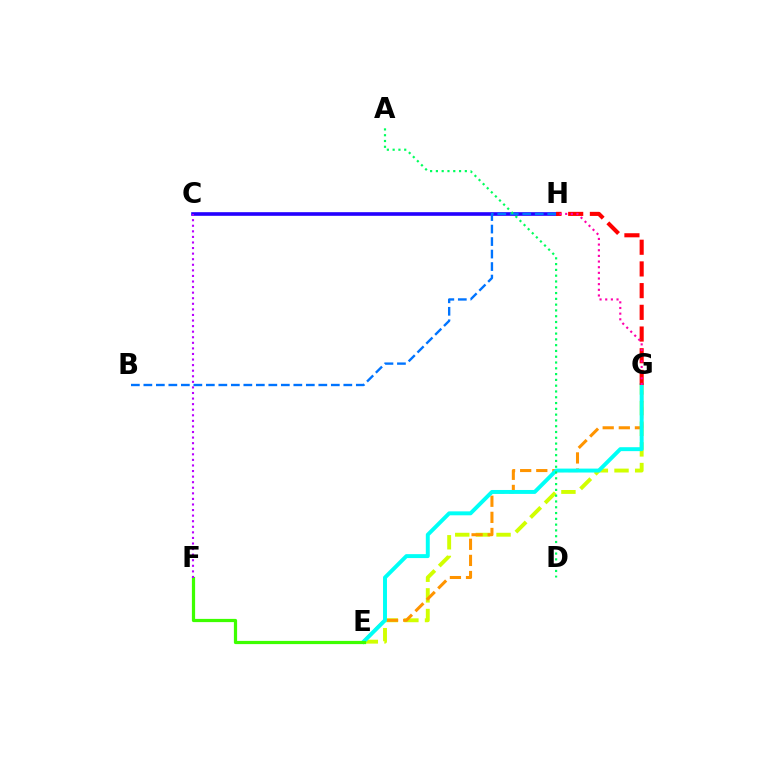{('C', 'H'): [{'color': '#2500ff', 'line_style': 'solid', 'thickness': 2.62}], ('E', 'G'): [{'color': '#d1ff00', 'line_style': 'dashed', 'thickness': 2.81}, {'color': '#ff9400', 'line_style': 'dashed', 'thickness': 2.19}, {'color': '#00fff6', 'line_style': 'solid', 'thickness': 2.83}], ('B', 'H'): [{'color': '#0074ff', 'line_style': 'dashed', 'thickness': 1.7}], ('G', 'H'): [{'color': '#ff0000', 'line_style': 'dashed', 'thickness': 2.95}, {'color': '#ff00ac', 'line_style': 'dotted', 'thickness': 1.54}], ('E', 'F'): [{'color': '#3dff00', 'line_style': 'solid', 'thickness': 2.32}], ('C', 'F'): [{'color': '#b900ff', 'line_style': 'dotted', 'thickness': 1.51}], ('A', 'D'): [{'color': '#00ff5c', 'line_style': 'dotted', 'thickness': 1.57}]}